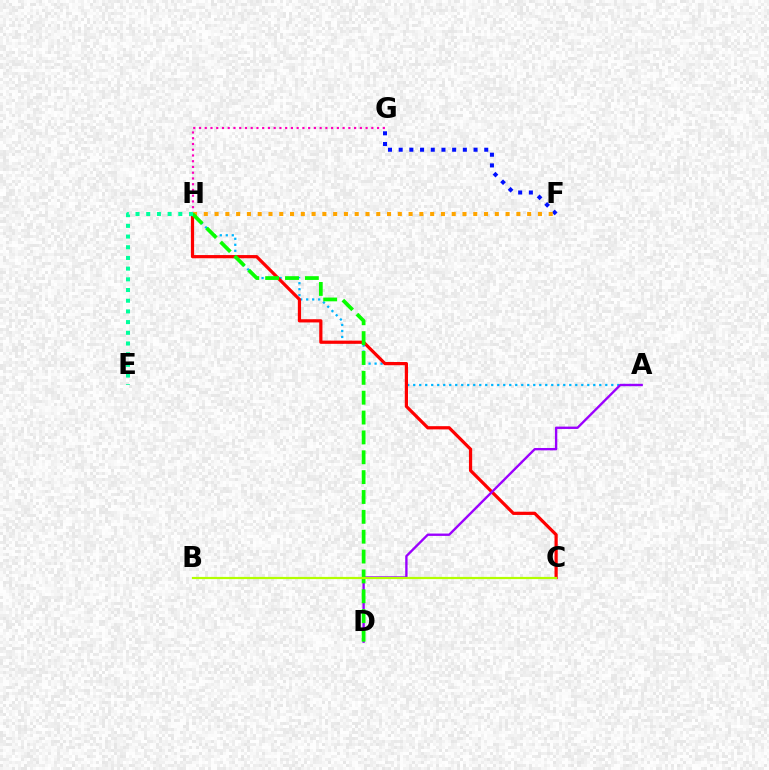{('F', 'G'): [{'color': '#0010ff', 'line_style': 'dotted', 'thickness': 2.91}], ('G', 'H'): [{'color': '#ff00bd', 'line_style': 'dotted', 'thickness': 1.56}], ('A', 'H'): [{'color': '#00b5ff', 'line_style': 'dotted', 'thickness': 1.63}], ('C', 'H'): [{'color': '#ff0000', 'line_style': 'solid', 'thickness': 2.31}], ('A', 'D'): [{'color': '#9b00ff', 'line_style': 'solid', 'thickness': 1.7}], ('F', 'H'): [{'color': '#ffa500', 'line_style': 'dotted', 'thickness': 2.93}], ('D', 'H'): [{'color': '#08ff00', 'line_style': 'dashed', 'thickness': 2.7}], ('E', 'H'): [{'color': '#00ff9d', 'line_style': 'dotted', 'thickness': 2.91}], ('B', 'C'): [{'color': '#b3ff00', 'line_style': 'solid', 'thickness': 1.58}]}